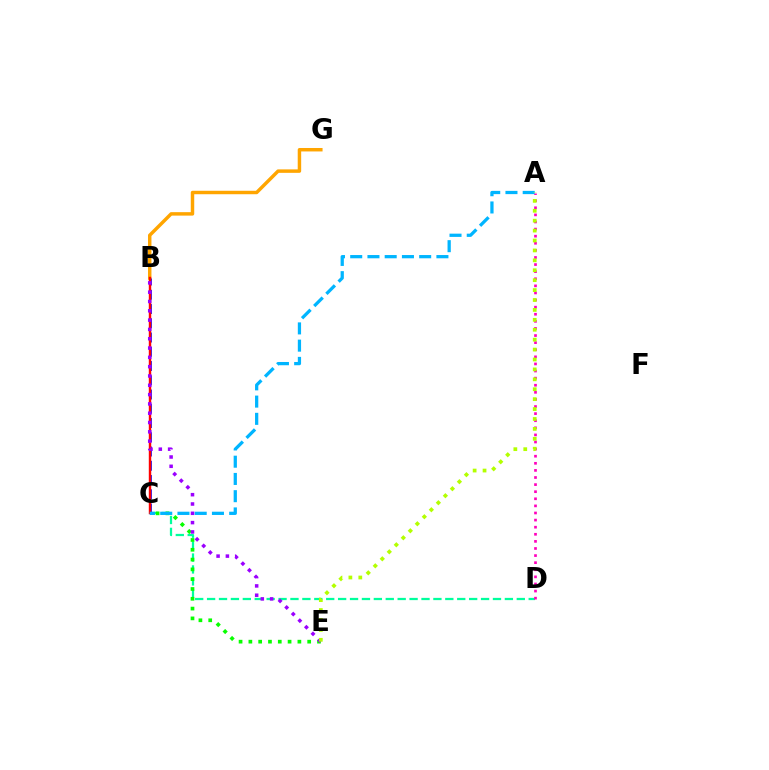{('B', 'G'): [{'color': '#ffa500', 'line_style': 'solid', 'thickness': 2.49}], ('C', 'D'): [{'color': '#00ff9d', 'line_style': 'dashed', 'thickness': 1.62}], ('B', 'C'): [{'color': '#0010ff', 'line_style': 'dashed', 'thickness': 1.94}, {'color': '#ff0000', 'line_style': 'solid', 'thickness': 1.74}], ('C', 'E'): [{'color': '#08ff00', 'line_style': 'dotted', 'thickness': 2.66}], ('A', 'D'): [{'color': '#ff00bd', 'line_style': 'dotted', 'thickness': 1.93}], ('A', 'C'): [{'color': '#00b5ff', 'line_style': 'dashed', 'thickness': 2.34}], ('B', 'E'): [{'color': '#9b00ff', 'line_style': 'dotted', 'thickness': 2.53}], ('A', 'E'): [{'color': '#b3ff00', 'line_style': 'dotted', 'thickness': 2.69}]}